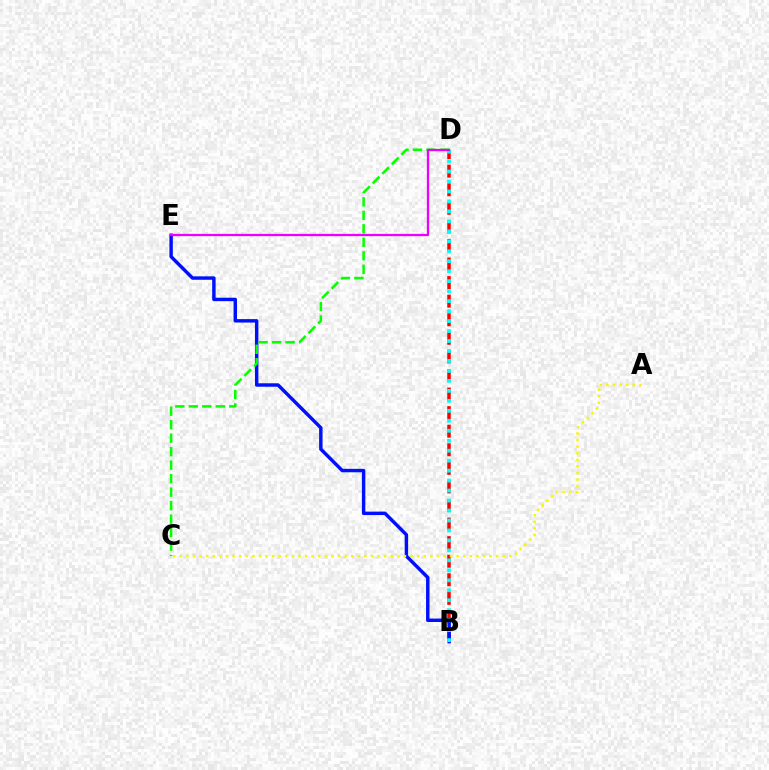{('B', 'D'): [{'color': '#ff0000', 'line_style': 'dashed', 'thickness': 2.52}, {'color': '#00fff6', 'line_style': 'dotted', 'thickness': 2.71}], ('B', 'E'): [{'color': '#0010ff', 'line_style': 'solid', 'thickness': 2.48}], ('C', 'D'): [{'color': '#08ff00', 'line_style': 'dashed', 'thickness': 1.83}], ('D', 'E'): [{'color': '#ee00ff', 'line_style': 'solid', 'thickness': 1.65}], ('A', 'C'): [{'color': '#fcf500', 'line_style': 'dotted', 'thickness': 1.79}]}